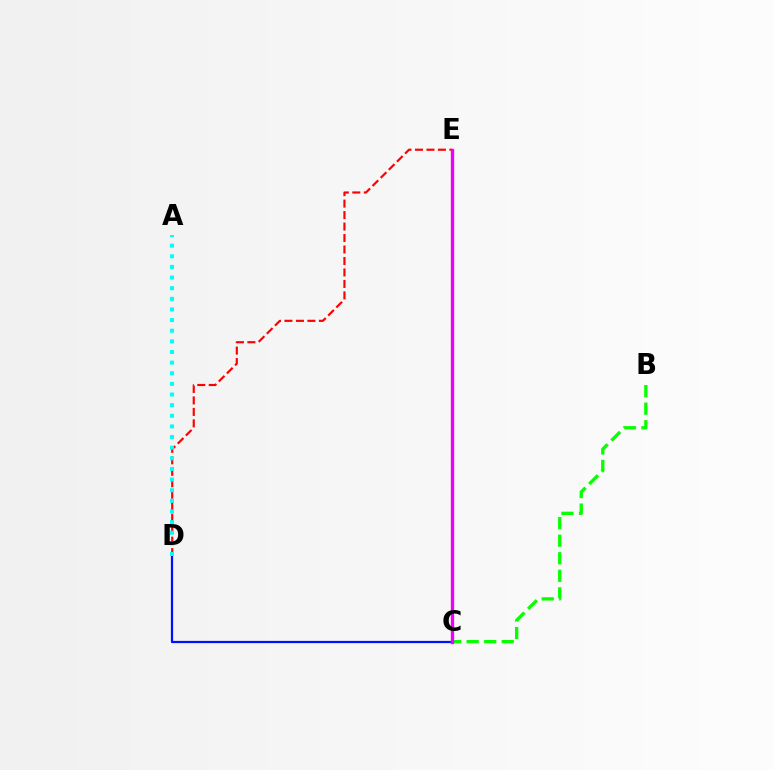{('C', 'D'): [{'color': '#0010ff', 'line_style': 'solid', 'thickness': 1.61}], ('B', 'C'): [{'color': '#08ff00', 'line_style': 'dashed', 'thickness': 2.38}], ('D', 'E'): [{'color': '#ff0000', 'line_style': 'dashed', 'thickness': 1.56}], ('C', 'E'): [{'color': '#fcf500', 'line_style': 'dotted', 'thickness': 1.57}, {'color': '#ee00ff', 'line_style': 'solid', 'thickness': 2.4}], ('A', 'D'): [{'color': '#00fff6', 'line_style': 'dotted', 'thickness': 2.89}]}